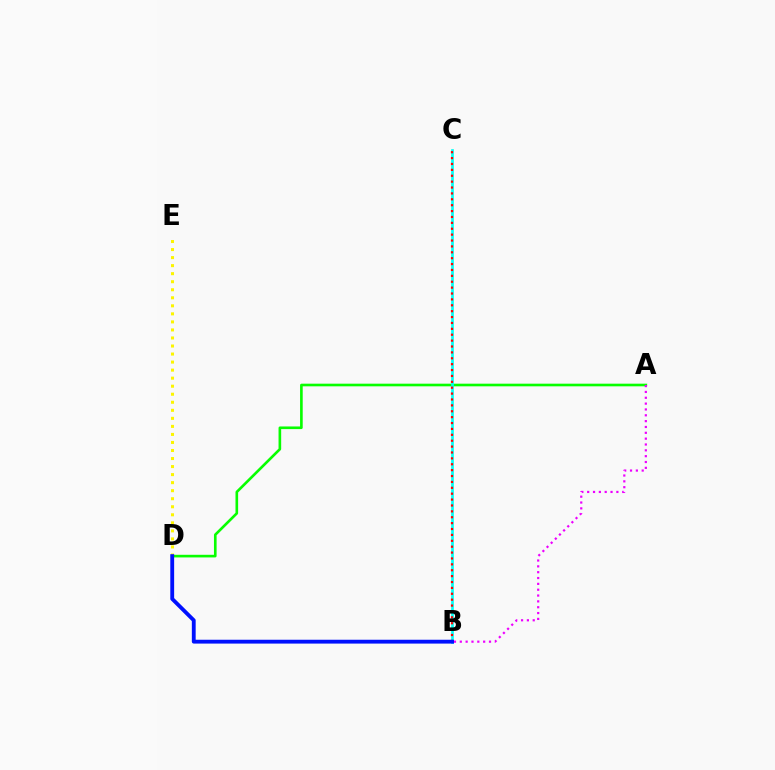{('A', 'D'): [{'color': '#08ff00', 'line_style': 'solid', 'thickness': 1.9}], ('B', 'C'): [{'color': '#00fff6', 'line_style': 'solid', 'thickness': 1.94}, {'color': '#ff0000', 'line_style': 'dotted', 'thickness': 1.6}], ('A', 'B'): [{'color': '#ee00ff', 'line_style': 'dotted', 'thickness': 1.59}], ('D', 'E'): [{'color': '#fcf500', 'line_style': 'dotted', 'thickness': 2.18}], ('B', 'D'): [{'color': '#0010ff', 'line_style': 'solid', 'thickness': 2.76}]}